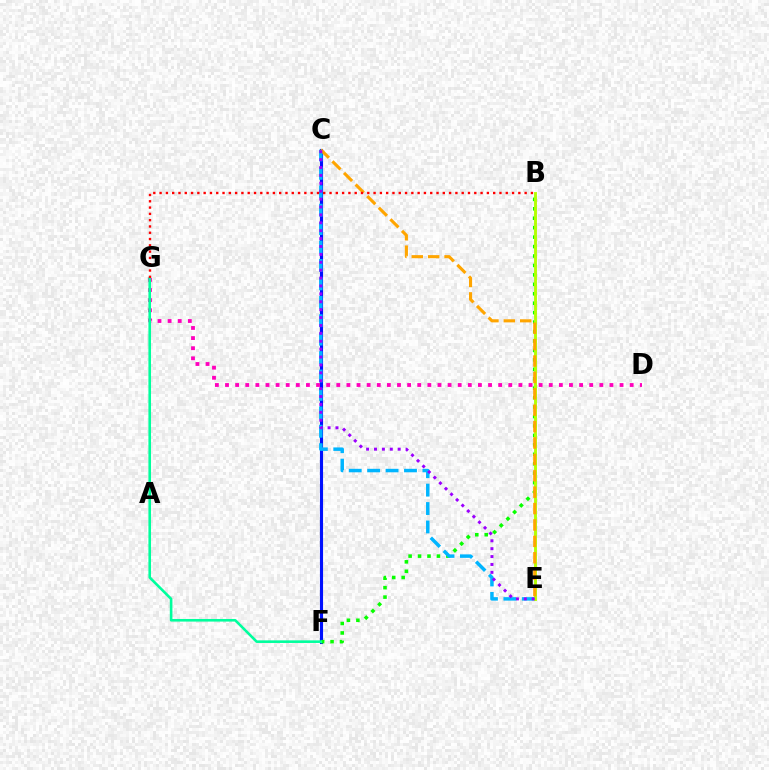{('C', 'F'): [{'color': '#0010ff', 'line_style': 'solid', 'thickness': 2.24}], ('B', 'F'): [{'color': '#08ff00', 'line_style': 'dotted', 'thickness': 2.57}], ('D', 'G'): [{'color': '#ff00bd', 'line_style': 'dotted', 'thickness': 2.75}], ('C', 'E'): [{'color': '#00b5ff', 'line_style': 'dashed', 'thickness': 2.5}, {'color': '#ffa500', 'line_style': 'dashed', 'thickness': 2.23}, {'color': '#9b00ff', 'line_style': 'dotted', 'thickness': 2.15}], ('F', 'G'): [{'color': '#00ff9d', 'line_style': 'solid', 'thickness': 1.88}], ('B', 'E'): [{'color': '#b3ff00', 'line_style': 'solid', 'thickness': 2.08}], ('B', 'G'): [{'color': '#ff0000', 'line_style': 'dotted', 'thickness': 1.71}]}